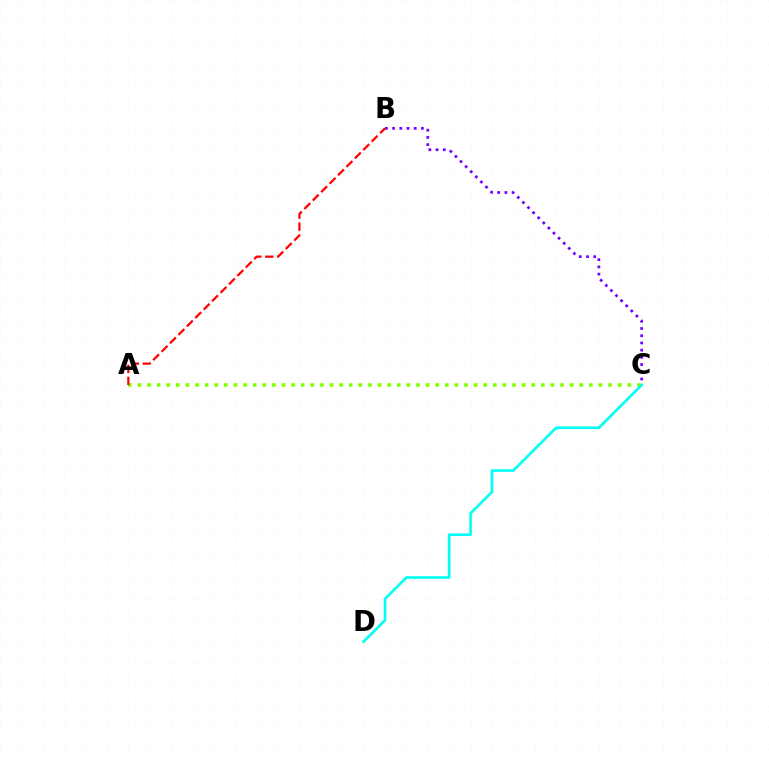{('A', 'C'): [{'color': '#84ff00', 'line_style': 'dotted', 'thickness': 2.61}], ('B', 'C'): [{'color': '#7200ff', 'line_style': 'dotted', 'thickness': 1.96}], ('A', 'B'): [{'color': '#ff0000', 'line_style': 'dashed', 'thickness': 1.62}], ('C', 'D'): [{'color': '#00fff6', 'line_style': 'solid', 'thickness': 1.91}]}